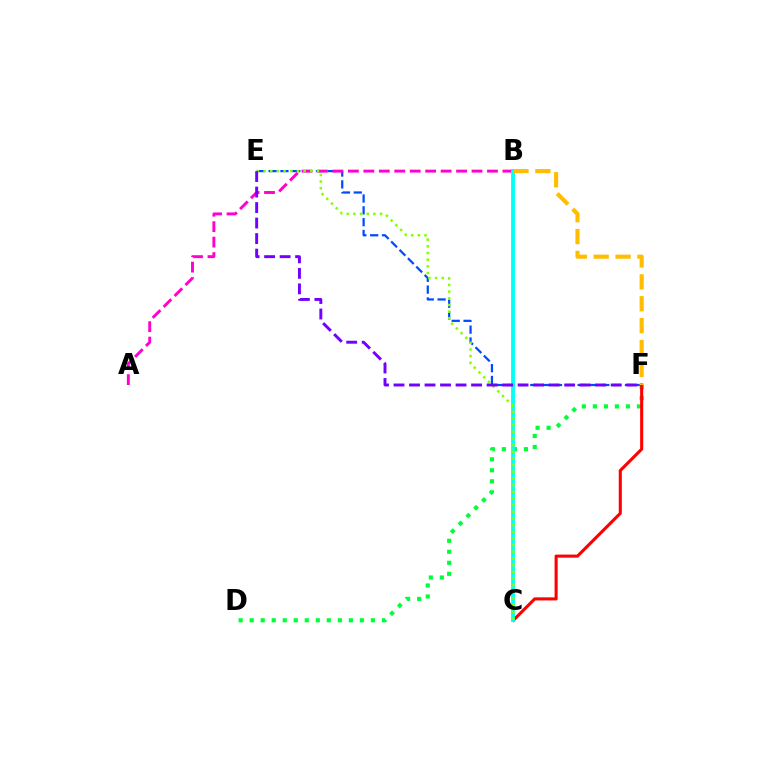{('E', 'F'): [{'color': '#004bff', 'line_style': 'dashed', 'thickness': 1.61}, {'color': '#7200ff', 'line_style': 'dashed', 'thickness': 2.11}], ('D', 'F'): [{'color': '#00ff39', 'line_style': 'dotted', 'thickness': 2.99}], ('A', 'B'): [{'color': '#ff00cf', 'line_style': 'dashed', 'thickness': 2.1}], ('C', 'F'): [{'color': '#ff0000', 'line_style': 'solid', 'thickness': 2.21}], ('B', 'C'): [{'color': '#00fff6', 'line_style': 'solid', 'thickness': 2.74}], ('B', 'F'): [{'color': '#ffbd00', 'line_style': 'dashed', 'thickness': 2.97}], ('C', 'E'): [{'color': '#84ff00', 'line_style': 'dotted', 'thickness': 1.81}]}